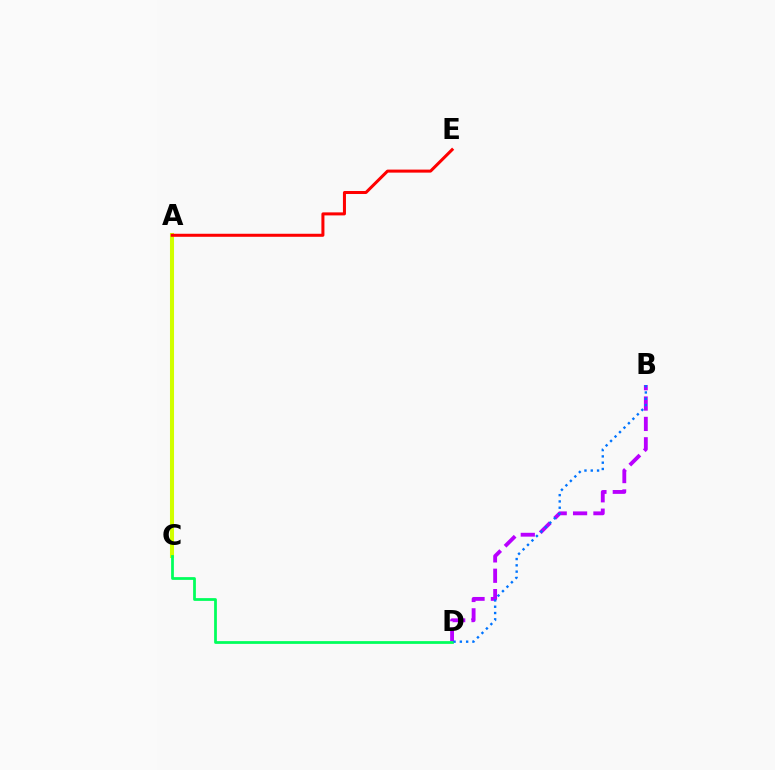{('A', 'C'): [{'color': '#d1ff00', 'line_style': 'solid', 'thickness': 2.92}], ('B', 'D'): [{'color': '#b900ff', 'line_style': 'dashed', 'thickness': 2.77}, {'color': '#0074ff', 'line_style': 'dotted', 'thickness': 1.71}], ('A', 'E'): [{'color': '#ff0000', 'line_style': 'solid', 'thickness': 2.18}], ('C', 'D'): [{'color': '#00ff5c', 'line_style': 'solid', 'thickness': 1.99}]}